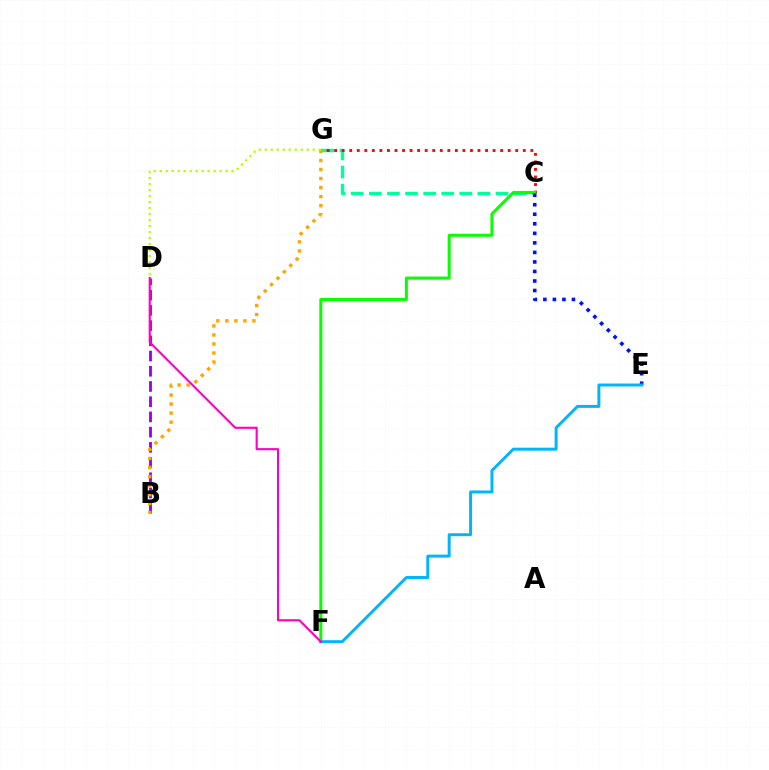{('C', 'G'): [{'color': '#00ff9d', 'line_style': 'dashed', 'thickness': 2.46}, {'color': '#ff0000', 'line_style': 'dotted', 'thickness': 2.05}], ('C', 'F'): [{'color': '#08ff00', 'line_style': 'solid', 'thickness': 2.17}], ('C', 'E'): [{'color': '#0010ff', 'line_style': 'dotted', 'thickness': 2.59}], ('B', 'D'): [{'color': '#9b00ff', 'line_style': 'dashed', 'thickness': 2.07}], ('E', 'F'): [{'color': '#00b5ff', 'line_style': 'solid', 'thickness': 2.13}], ('B', 'G'): [{'color': '#ffa500', 'line_style': 'dotted', 'thickness': 2.45}], ('D', 'G'): [{'color': '#b3ff00', 'line_style': 'dotted', 'thickness': 1.63}], ('D', 'F'): [{'color': '#ff00bd', 'line_style': 'solid', 'thickness': 1.51}]}